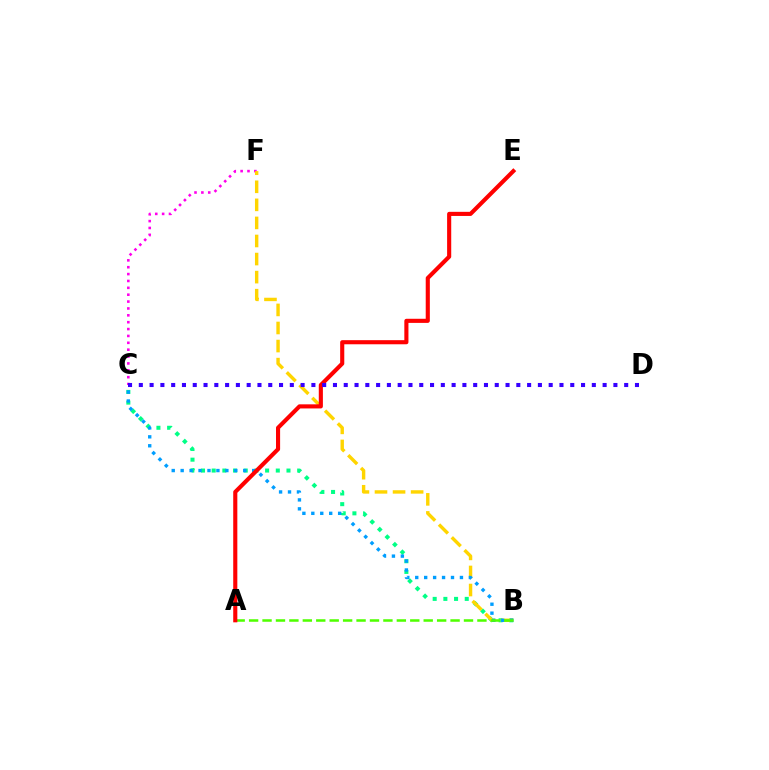{('C', 'F'): [{'color': '#ff00ed', 'line_style': 'dotted', 'thickness': 1.87}], ('B', 'C'): [{'color': '#00ff86', 'line_style': 'dotted', 'thickness': 2.9}, {'color': '#009eff', 'line_style': 'dotted', 'thickness': 2.43}], ('B', 'F'): [{'color': '#ffd500', 'line_style': 'dashed', 'thickness': 2.45}], ('A', 'B'): [{'color': '#4fff00', 'line_style': 'dashed', 'thickness': 1.82}], ('A', 'E'): [{'color': '#ff0000', 'line_style': 'solid', 'thickness': 2.96}], ('C', 'D'): [{'color': '#3700ff', 'line_style': 'dotted', 'thickness': 2.93}]}